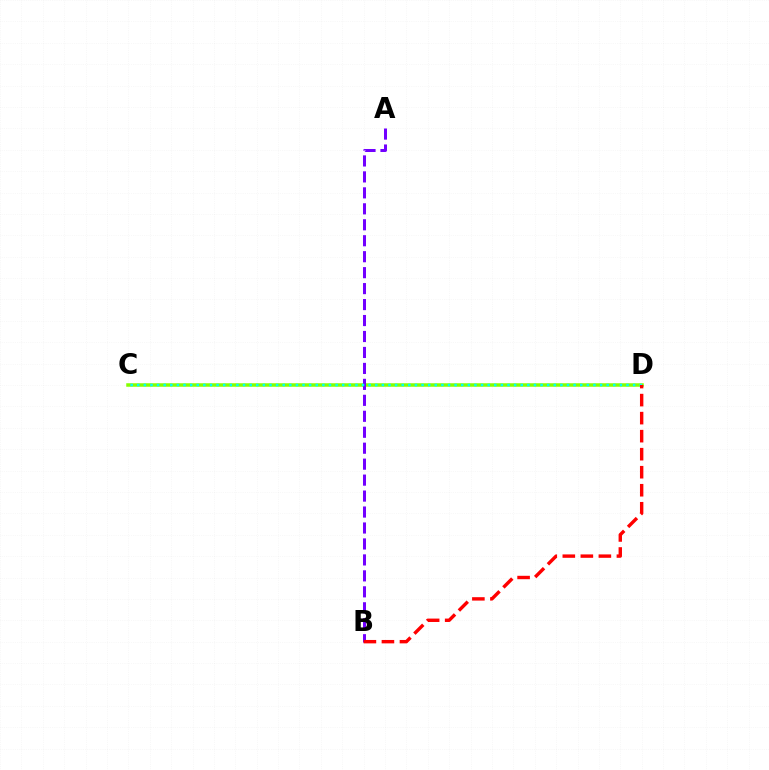{('C', 'D'): [{'color': '#84ff00', 'line_style': 'solid', 'thickness': 2.52}, {'color': '#00fff6', 'line_style': 'dotted', 'thickness': 1.8}], ('A', 'B'): [{'color': '#7200ff', 'line_style': 'dashed', 'thickness': 2.17}], ('B', 'D'): [{'color': '#ff0000', 'line_style': 'dashed', 'thickness': 2.45}]}